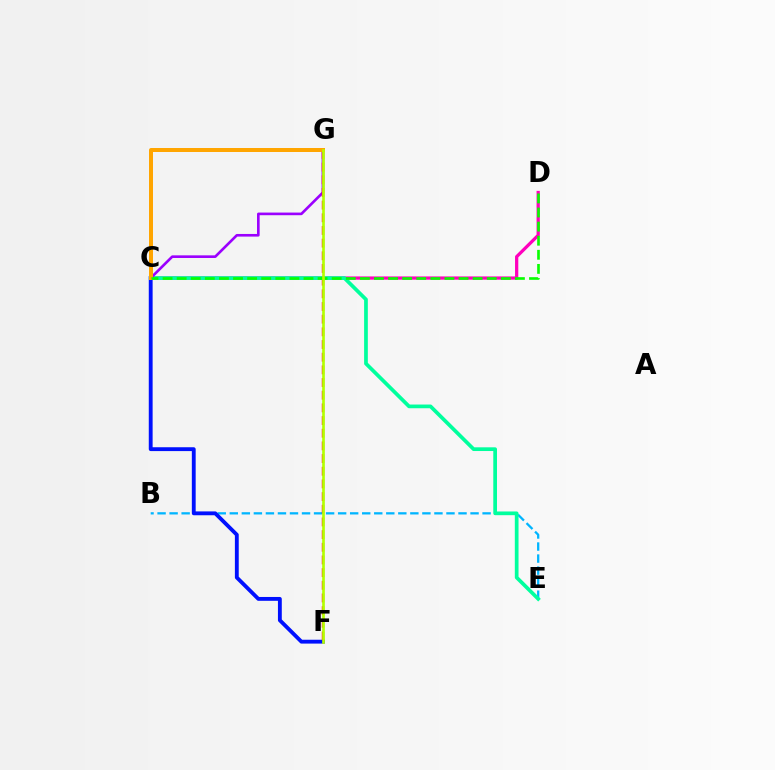{('C', 'D'): [{'color': '#ff00bd', 'line_style': 'solid', 'thickness': 2.34}, {'color': '#08ff00', 'line_style': 'dashed', 'thickness': 1.91}], ('B', 'E'): [{'color': '#00b5ff', 'line_style': 'dashed', 'thickness': 1.64}], ('C', 'E'): [{'color': '#00ff9d', 'line_style': 'solid', 'thickness': 2.67}], ('C', 'G'): [{'color': '#9b00ff', 'line_style': 'solid', 'thickness': 1.9}, {'color': '#ffa500', 'line_style': 'solid', 'thickness': 2.88}], ('C', 'F'): [{'color': '#0010ff', 'line_style': 'solid', 'thickness': 2.77}], ('F', 'G'): [{'color': '#ff0000', 'line_style': 'dashed', 'thickness': 1.72}, {'color': '#b3ff00', 'line_style': 'solid', 'thickness': 1.91}]}